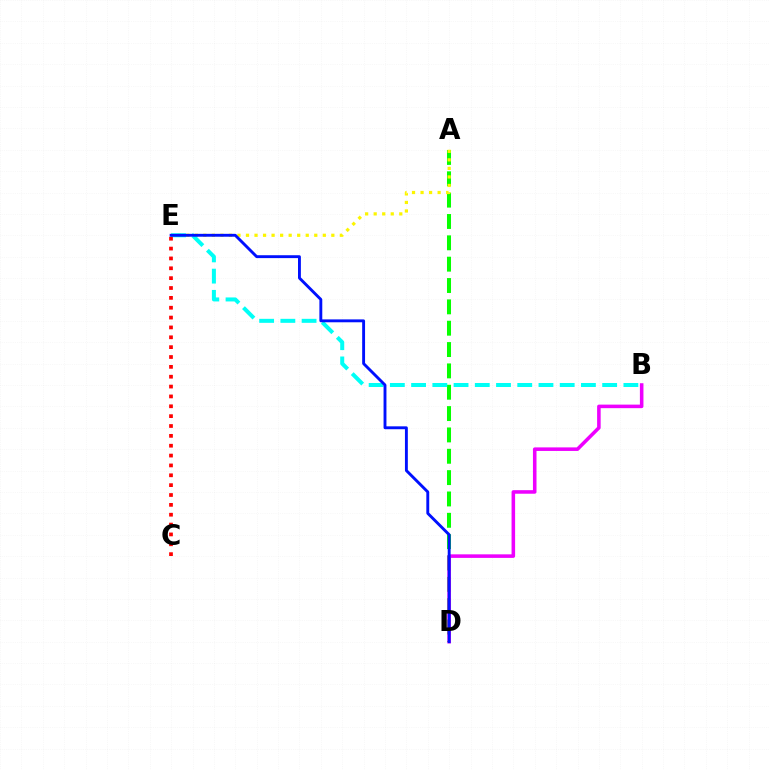{('A', 'D'): [{'color': '#08ff00', 'line_style': 'dashed', 'thickness': 2.9}], ('A', 'E'): [{'color': '#fcf500', 'line_style': 'dotted', 'thickness': 2.32}], ('B', 'D'): [{'color': '#ee00ff', 'line_style': 'solid', 'thickness': 2.56}], ('B', 'E'): [{'color': '#00fff6', 'line_style': 'dashed', 'thickness': 2.88}], ('C', 'E'): [{'color': '#ff0000', 'line_style': 'dotted', 'thickness': 2.68}], ('D', 'E'): [{'color': '#0010ff', 'line_style': 'solid', 'thickness': 2.08}]}